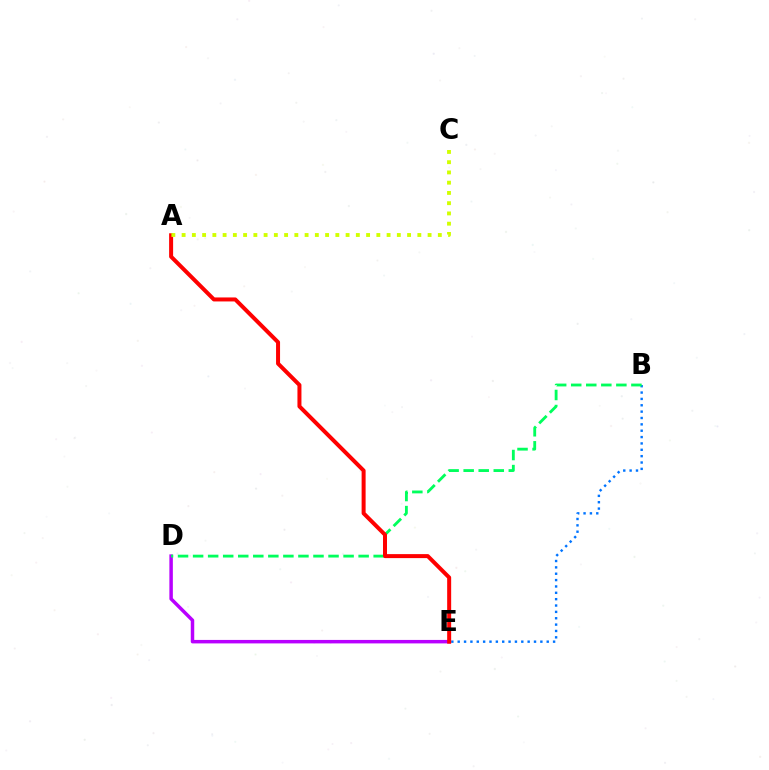{('B', 'E'): [{'color': '#0074ff', 'line_style': 'dotted', 'thickness': 1.73}], ('D', 'E'): [{'color': '#b900ff', 'line_style': 'solid', 'thickness': 2.5}], ('B', 'D'): [{'color': '#00ff5c', 'line_style': 'dashed', 'thickness': 2.04}], ('A', 'E'): [{'color': '#ff0000', 'line_style': 'solid', 'thickness': 2.88}], ('A', 'C'): [{'color': '#d1ff00', 'line_style': 'dotted', 'thickness': 2.78}]}